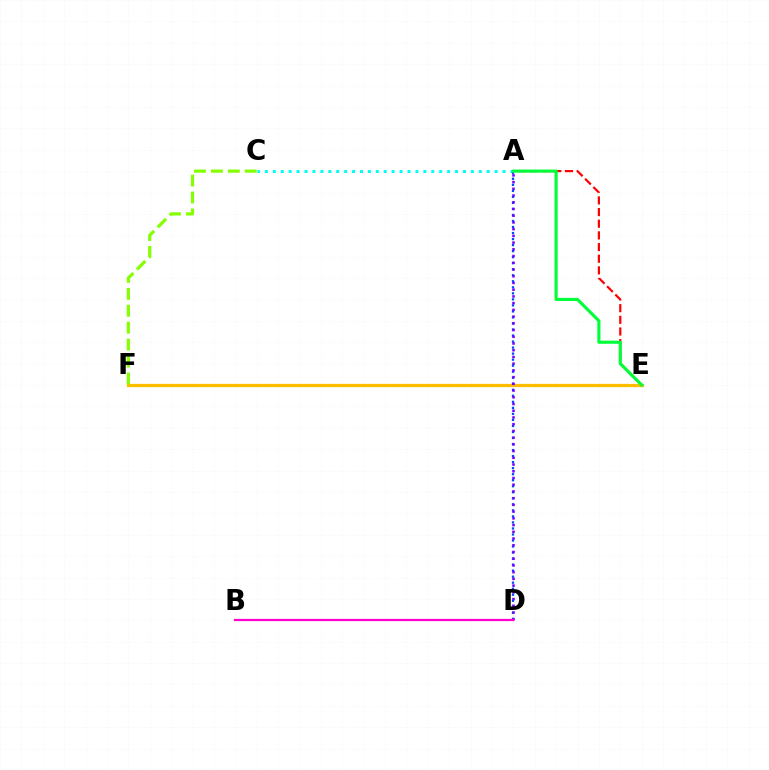{('A', 'C'): [{'color': '#00fff6', 'line_style': 'dotted', 'thickness': 2.15}], ('A', 'E'): [{'color': '#ff0000', 'line_style': 'dashed', 'thickness': 1.58}, {'color': '#00ff39', 'line_style': 'solid', 'thickness': 2.24}], ('E', 'F'): [{'color': '#ffbd00', 'line_style': 'solid', 'thickness': 2.35}], ('A', 'D'): [{'color': '#004bff', 'line_style': 'dotted', 'thickness': 1.64}, {'color': '#7200ff', 'line_style': 'dotted', 'thickness': 1.83}], ('B', 'D'): [{'color': '#ff00cf', 'line_style': 'solid', 'thickness': 1.6}], ('C', 'F'): [{'color': '#84ff00', 'line_style': 'dashed', 'thickness': 2.3}]}